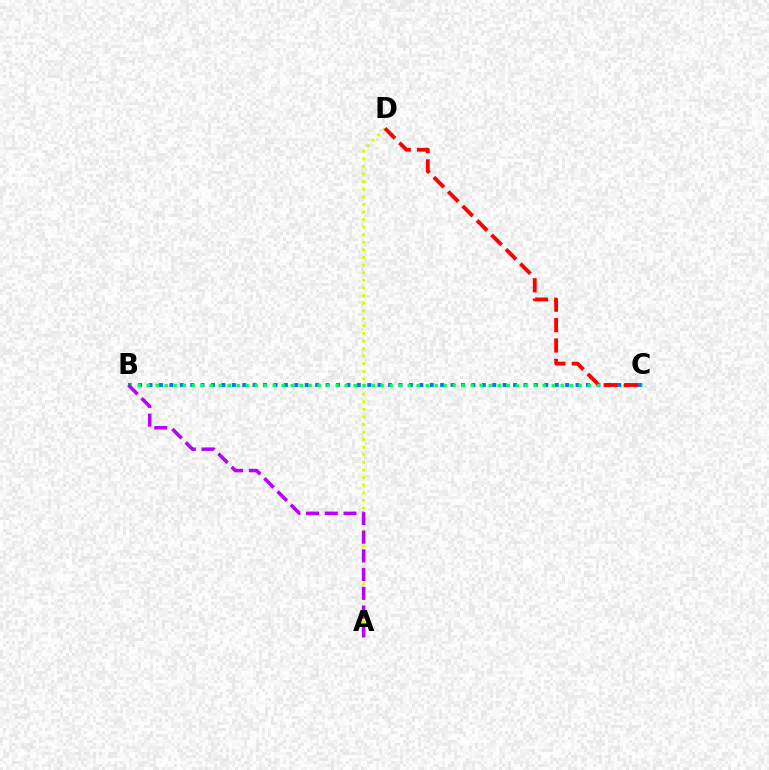{('A', 'D'): [{'color': '#d1ff00', 'line_style': 'dotted', 'thickness': 2.06}], ('B', 'C'): [{'color': '#0074ff', 'line_style': 'dotted', 'thickness': 2.83}, {'color': '#00ff5c', 'line_style': 'dotted', 'thickness': 2.44}], ('C', 'D'): [{'color': '#ff0000', 'line_style': 'dashed', 'thickness': 2.77}], ('A', 'B'): [{'color': '#b900ff', 'line_style': 'dashed', 'thickness': 2.54}]}